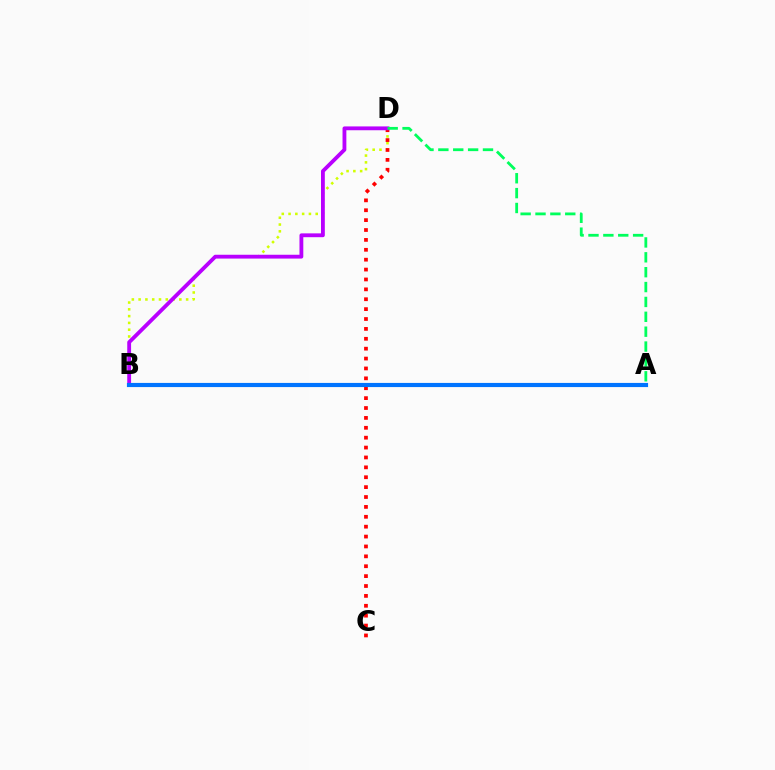{('B', 'D'): [{'color': '#d1ff00', 'line_style': 'dotted', 'thickness': 1.84}, {'color': '#b900ff', 'line_style': 'solid', 'thickness': 2.75}], ('C', 'D'): [{'color': '#ff0000', 'line_style': 'dotted', 'thickness': 2.69}], ('A', 'B'): [{'color': '#0074ff', 'line_style': 'solid', 'thickness': 2.99}], ('A', 'D'): [{'color': '#00ff5c', 'line_style': 'dashed', 'thickness': 2.02}]}